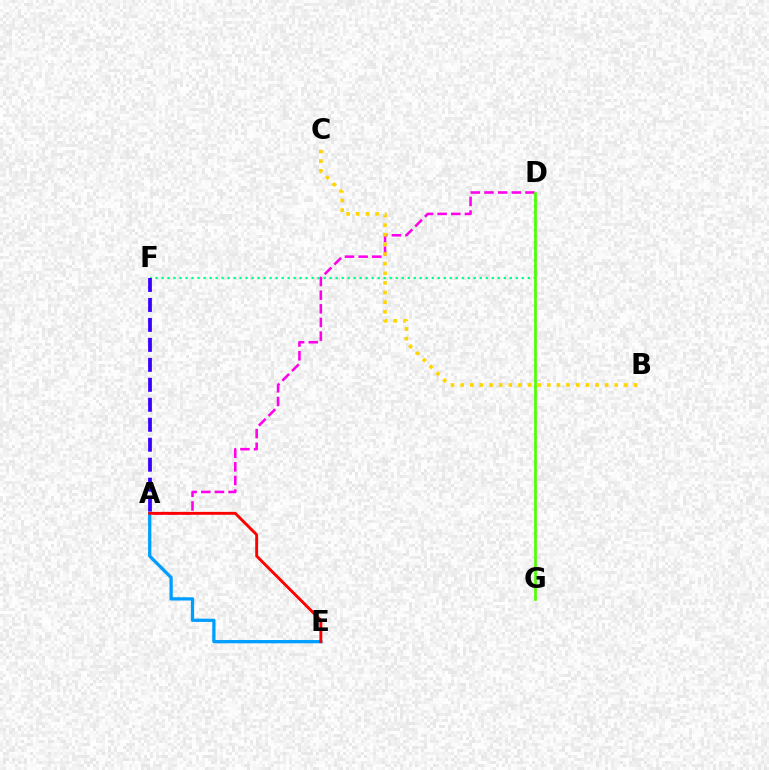{('A', 'D'): [{'color': '#ff00ed', 'line_style': 'dashed', 'thickness': 1.85}], ('D', 'F'): [{'color': '#00ff86', 'line_style': 'dotted', 'thickness': 1.63}], ('A', 'F'): [{'color': '#3700ff', 'line_style': 'dashed', 'thickness': 2.71}], ('D', 'G'): [{'color': '#4fff00', 'line_style': 'solid', 'thickness': 1.94}], ('A', 'E'): [{'color': '#009eff', 'line_style': 'solid', 'thickness': 2.35}, {'color': '#ff0000', 'line_style': 'solid', 'thickness': 2.08}], ('B', 'C'): [{'color': '#ffd500', 'line_style': 'dotted', 'thickness': 2.62}]}